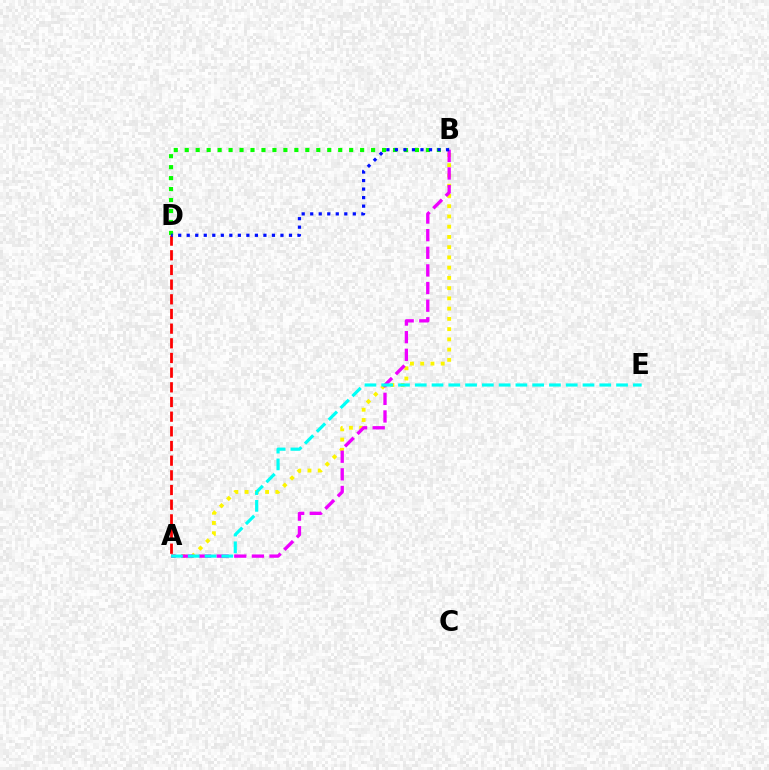{('B', 'D'): [{'color': '#08ff00', 'line_style': 'dotted', 'thickness': 2.98}, {'color': '#0010ff', 'line_style': 'dotted', 'thickness': 2.32}], ('A', 'B'): [{'color': '#fcf500', 'line_style': 'dotted', 'thickness': 2.78}, {'color': '#ee00ff', 'line_style': 'dashed', 'thickness': 2.39}], ('A', 'D'): [{'color': '#ff0000', 'line_style': 'dashed', 'thickness': 1.99}], ('A', 'E'): [{'color': '#00fff6', 'line_style': 'dashed', 'thickness': 2.28}]}